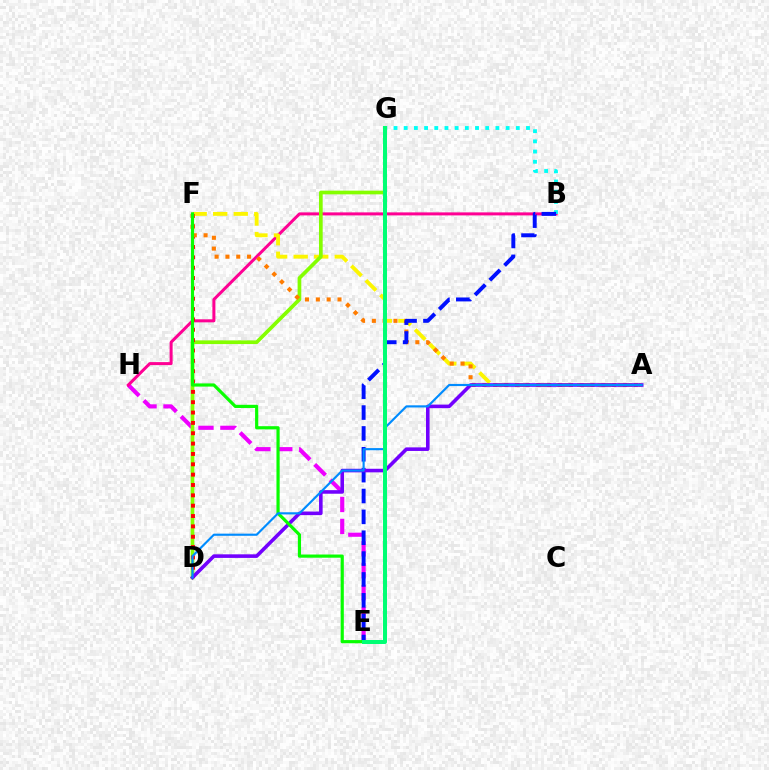{('E', 'H'): [{'color': '#ee00ff', 'line_style': 'dashed', 'thickness': 2.98}], ('B', 'H'): [{'color': '#ff0094', 'line_style': 'solid', 'thickness': 2.17}], ('A', 'F'): [{'color': '#fcf500', 'line_style': 'dashed', 'thickness': 2.79}, {'color': '#ff7c00', 'line_style': 'dotted', 'thickness': 2.94}], ('D', 'G'): [{'color': '#84ff00', 'line_style': 'solid', 'thickness': 2.66}], ('D', 'F'): [{'color': '#ff0000', 'line_style': 'dotted', 'thickness': 2.81}], ('B', 'G'): [{'color': '#00fff6', 'line_style': 'dotted', 'thickness': 2.77}], ('B', 'E'): [{'color': '#0010ff', 'line_style': 'dashed', 'thickness': 2.83}], ('A', 'D'): [{'color': '#7200ff', 'line_style': 'solid', 'thickness': 2.58}, {'color': '#008cff', 'line_style': 'solid', 'thickness': 1.55}], ('E', 'F'): [{'color': '#08ff00', 'line_style': 'solid', 'thickness': 2.29}], ('E', 'G'): [{'color': '#00ff74', 'line_style': 'solid', 'thickness': 2.88}]}